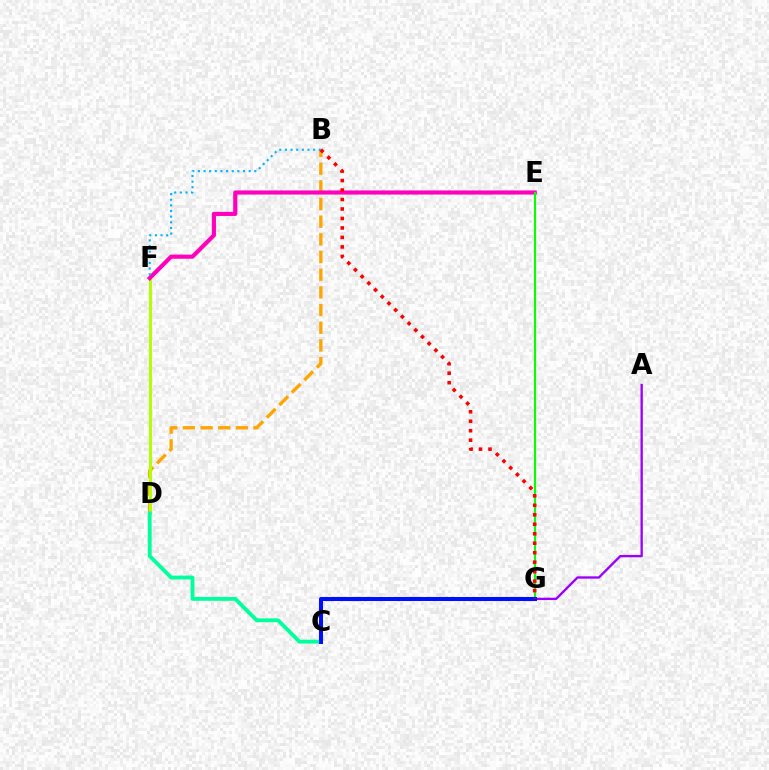{('B', 'D'): [{'color': '#ffa500', 'line_style': 'dashed', 'thickness': 2.4}], ('D', 'F'): [{'color': '#b3ff00', 'line_style': 'solid', 'thickness': 2.14}], ('E', 'F'): [{'color': '#ff00bd', 'line_style': 'solid', 'thickness': 2.98}], ('C', 'D'): [{'color': '#00ff9d', 'line_style': 'solid', 'thickness': 2.76}], ('E', 'G'): [{'color': '#08ff00', 'line_style': 'solid', 'thickness': 1.5}], ('A', 'G'): [{'color': '#9b00ff', 'line_style': 'solid', 'thickness': 1.69}], ('C', 'G'): [{'color': '#0010ff', 'line_style': 'solid', 'thickness': 2.91}], ('B', 'F'): [{'color': '#00b5ff', 'line_style': 'dotted', 'thickness': 1.53}], ('B', 'G'): [{'color': '#ff0000', 'line_style': 'dotted', 'thickness': 2.58}]}